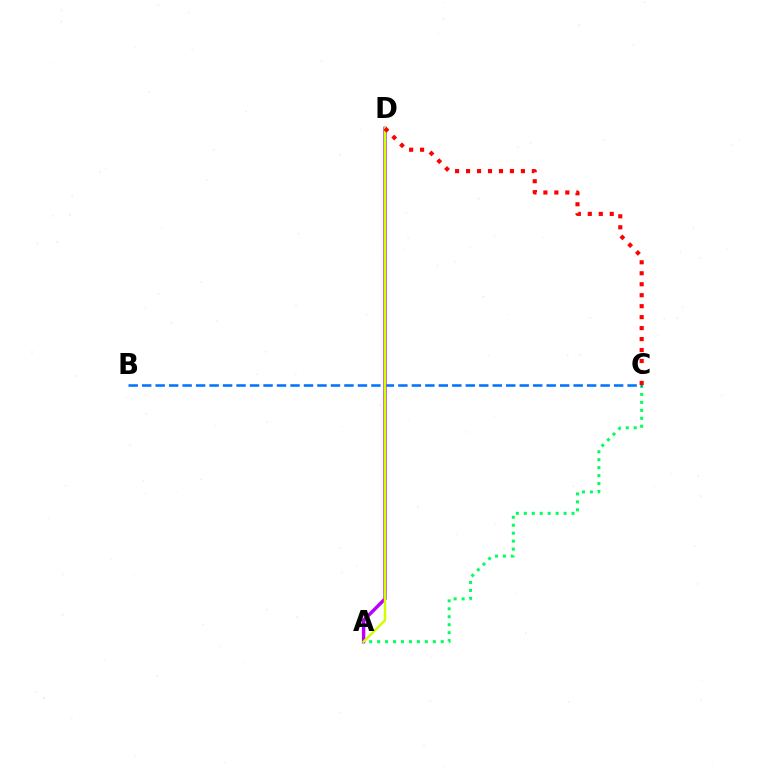{('A', 'C'): [{'color': '#00ff5c', 'line_style': 'dotted', 'thickness': 2.16}], ('B', 'C'): [{'color': '#0074ff', 'line_style': 'dashed', 'thickness': 1.83}], ('A', 'D'): [{'color': '#b900ff', 'line_style': 'solid', 'thickness': 2.47}, {'color': '#d1ff00', 'line_style': 'solid', 'thickness': 1.78}], ('C', 'D'): [{'color': '#ff0000', 'line_style': 'dotted', 'thickness': 2.98}]}